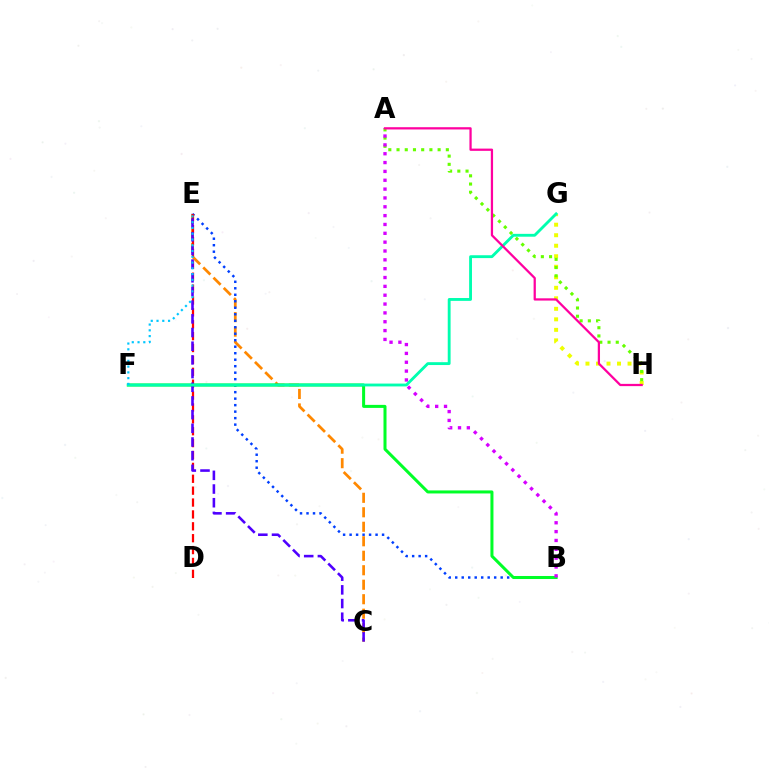{('G', 'H'): [{'color': '#eeff00', 'line_style': 'dotted', 'thickness': 2.86}], ('C', 'E'): [{'color': '#ff8800', 'line_style': 'dashed', 'thickness': 1.97}, {'color': '#4f00ff', 'line_style': 'dashed', 'thickness': 1.86}], ('B', 'E'): [{'color': '#003fff', 'line_style': 'dotted', 'thickness': 1.76}], ('D', 'E'): [{'color': '#ff0000', 'line_style': 'dashed', 'thickness': 1.61}], ('A', 'H'): [{'color': '#66ff00', 'line_style': 'dotted', 'thickness': 2.23}, {'color': '#ff00a0', 'line_style': 'solid', 'thickness': 1.62}], ('B', 'F'): [{'color': '#00ff27', 'line_style': 'solid', 'thickness': 2.18}], ('F', 'G'): [{'color': '#00ffaf', 'line_style': 'solid', 'thickness': 2.05}], ('E', 'F'): [{'color': '#00c7ff', 'line_style': 'dotted', 'thickness': 1.57}], ('A', 'B'): [{'color': '#d600ff', 'line_style': 'dotted', 'thickness': 2.4}]}